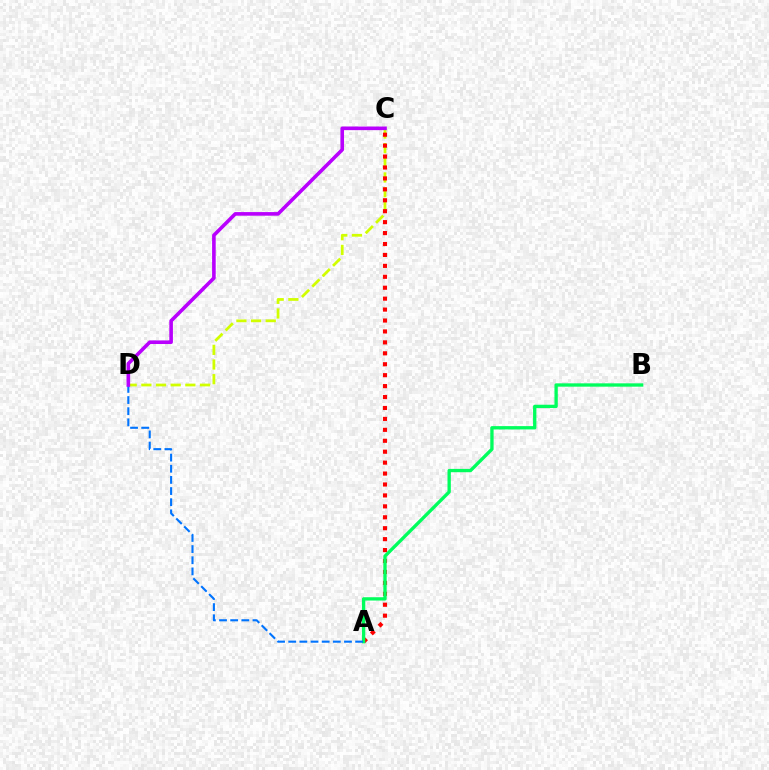{('C', 'D'): [{'color': '#d1ff00', 'line_style': 'dashed', 'thickness': 1.99}, {'color': '#b900ff', 'line_style': 'solid', 'thickness': 2.6}], ('A', 'C'): [{'color': '#ff0000', 'line_style': 'dotted', 'thickness': 2.97}], ('A', 'B'): [{'color': '#00ff5c', 'line_style': 'solid', 'thickness': 2.39}], ('A', 'D'): [{'color': '#0074ff', 'line_style': 'dashed', 'thickness': 1.51}]}